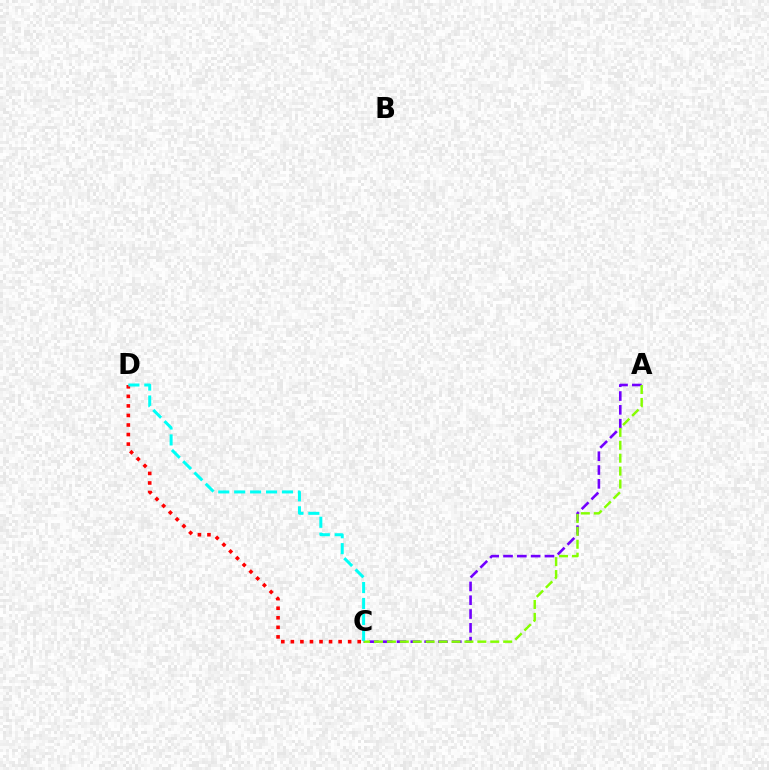{('A', 'C'): [{'color': '#7200ff', 'line_style': 'dashed', 'thickness': 1.88}, {'color': '#84ff00', 'line_style': 'dashed', 'thickness': 1.76}], ('C', 'D'): [{'color': '#ff0000', 'line_style': 'dotted', 'thickness': 2.59}, {'color': '#00fff6', 'line_style': 'dashed', 'thickness': 2.16}]}